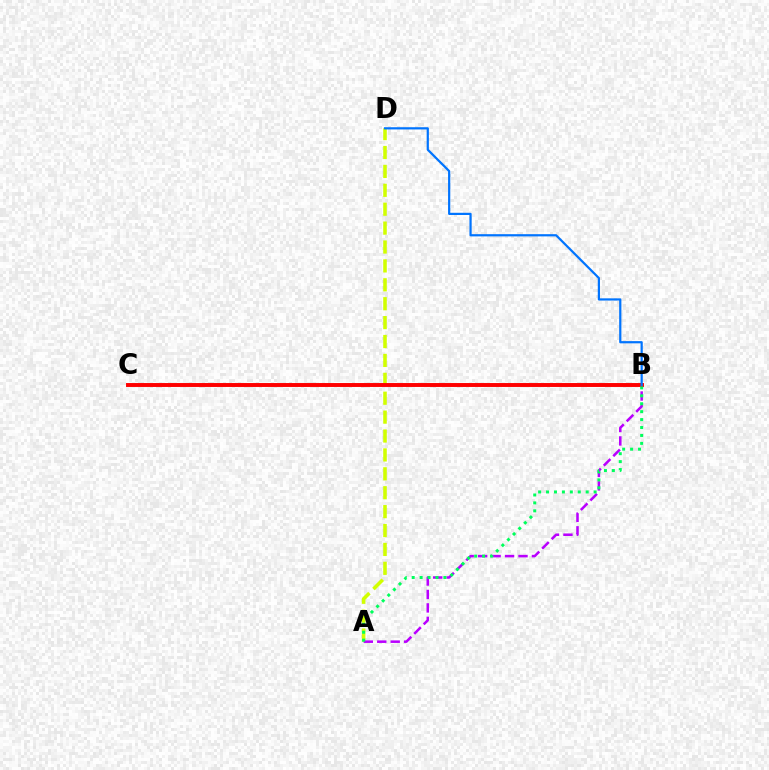{('A', 'D'): [{'color': '#d1ff00', 'line_style': 'dashed', 'thickness': 2.57}], ('A', 'B'): [{'color': '#b900ff', 'line_style': 'dashed', 'thickness': 1.83}, {'color': '#00ff5c', 'line_style': 'dotted', 'thickness': 2.15}], ('B', 'C'): [{'color': '#ff0000', 'line_style': 'solid', 'thickness': 2.82}], ('B', 'D'): [{'color': '#0074ff', 'line_style': 'solid', 'thickness': 1.59}]}